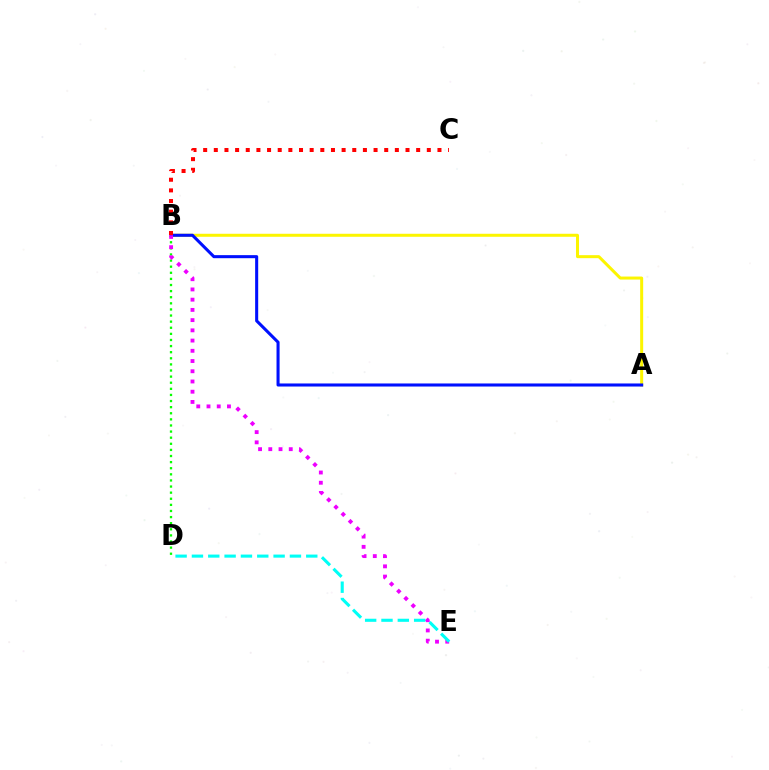{('A', 'B'): [{'color': '#fcf500', 'line_style': 'solid', 'thickness': 2.16}, {'color': '#0010ff', 'line_style': 'solid', 'thickness': 2.2}], ('B', 'D'): [{'color': '#08ff00', 'line_style': 'dotted', 'thickness': 1.66}], ('B', 'C'): [{'color': '#ff0000', 'line_style': 'dotted', 'thickness': 2.89}], ('B', 'E'): [{'color': '#ee00ff', 'line_style': 'dotted', 'thickness': 2.78}], ('D', 'E'): [{'color': '#00fff6', 'line_style': 'dashed', 'thickness': 2.22}]}